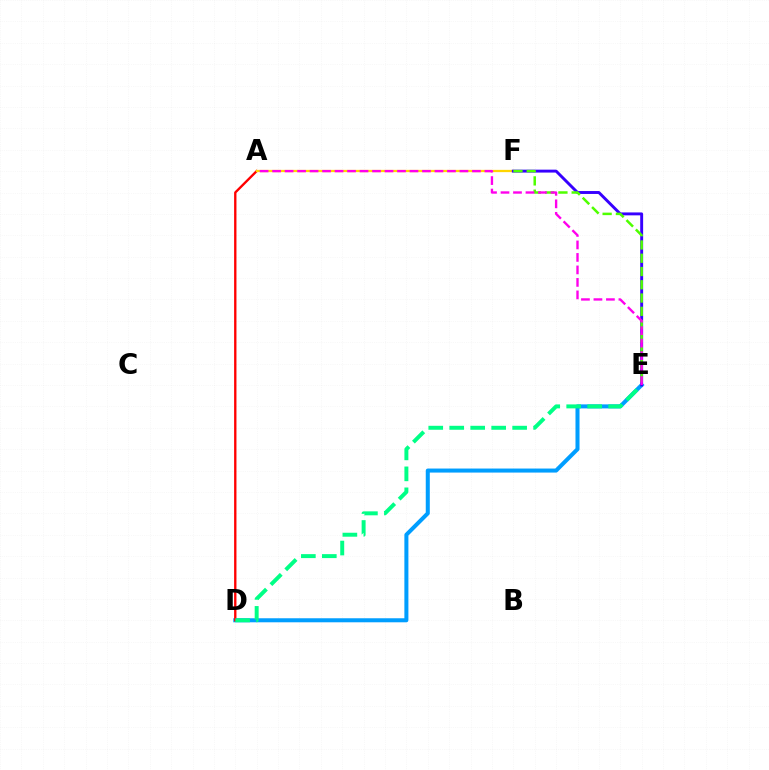{('D', 'E'): [{'color': '#009eff', 'line_style': 'solid', 'thickness': 2.9}, {'color': '#00ff86', 'line_style': 'dashed', 'thickness': 2.85}], ('A', 'D'): [{'color': '#ff0000', 'line_style': 'solid', 'thickness': 1.69}], ('A', 'F'): [{'color': '#ffd500', 'line_style': 'solid', 'thickness': 1.64}], ('E', 'F'): [{'color': '#3700ff', 'line_style': 'solid', 'thickness': 2.1}, {'color': '#4fff00', 'line_style': 'dashed', 'thickness': 1.8}], ('A', 'E'): [{'color': '#ff00ed', 'line_style': 'dashed', 'thickness': 1.7}]}